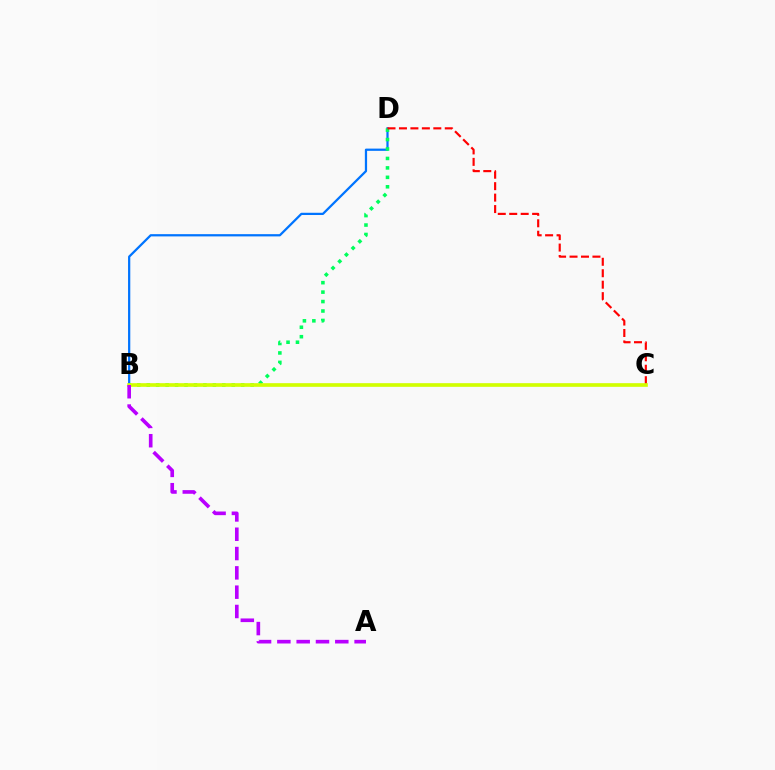{('B', 'D'): [{'color': '#0074ff', 'line_style': 'solid', 'thickness': 1.61}, {'color': '#00ff5c', 'line_style': 'dotted', 'thickness': 2.57}], ('C', 'D'): [{'color': '#ff0000', 'line_style': 'dashed', 'thickness': 1.56}], ('B', 'C'): [{'color': '#d1ff00', 'line_style': 'solid', 'thickness': 2.63}], ('A', 'B'): [{'color': '#b900ff', 'line_style': 'dashed', 'thickness': 2.62}]}